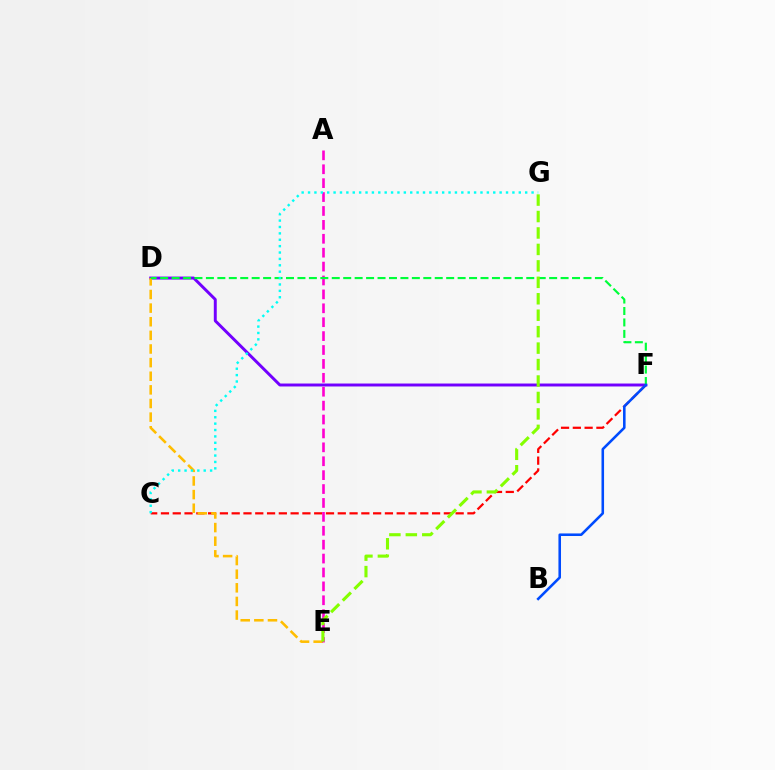{('D', 'F'): [{'color': '#7200ff', 'line_style': 'solid', 'thickness': 2.12}, {'color': '#00ff39', 'line_style': 'dashed', 'thickness': 1.55}], ('C', 'F'): [{'color': '#ff0000', 'line_style': 'dashed', 'thickness': 1.6}], ('D', 'E'): [{'color': '#ffbd00', 'line_style': 'dashed', 'thickness': 1.85}], ('A', 'E'): [{'color': '#ff00cf', 'line_style': 'dashed', 'thickness': 1.89}], ('E', 'G'): [{'color': '#84ff00', 'line_style': 'dashed', 'thickness': 2.23}], ('C', 'G'): [{'color': '#00fff6', 'line_style': 'dotted', 'thickness': 1.74}], ('B', 'F'): [{'color': '#004bff', 'line_style': 'solid', 'thickness': 1.85}]}